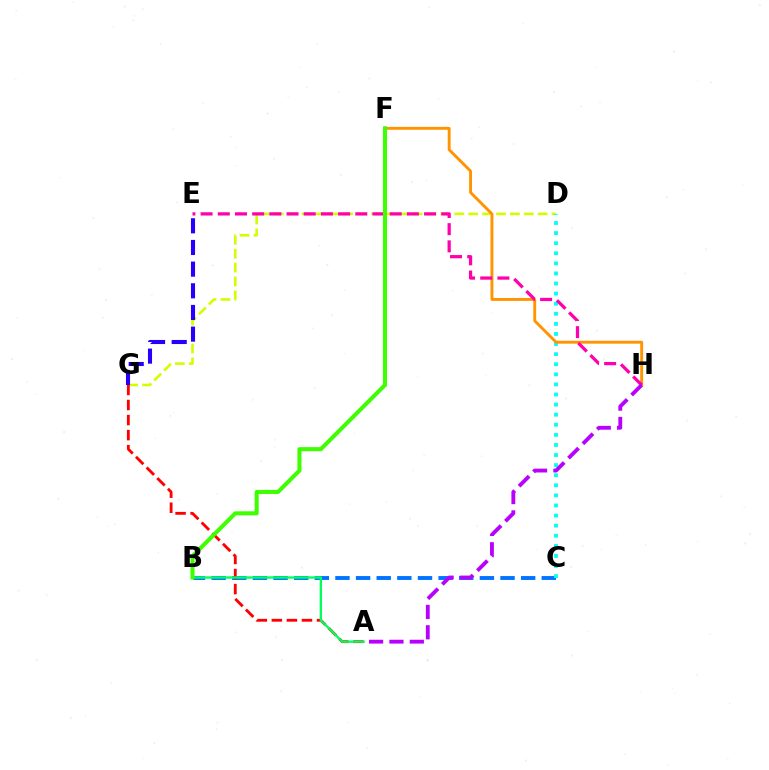{('B', 'C'): [{'color': '#0074ff', 'line_style': 'dashed', 'thickness': 2.8}], ('D', 'G'): [{'color': '#d1ff00', 'line_style': 'dashed', 'thickness': 1.89}], ('C', 'D'): [{'color': '#00fff6', 'line_style': 'dotted', 'thickness': 2.74}], ('F', 'H'): [{'color': '#ff9400', 'line_style': 'solid', 'thickness': 2.09}], ('A', 'G'): [{'color': '#ff0000', 'line_style': 'dashed', 'thickness': 2.05}], ('E', 'H'): [{'color': '#ff00ac', 'line_style': 'dashed', 'thickness': 2.34}], ('A', 'B'): [{'color': '#00ff5c', 'line_style': 'solid', 'thickness': 1.69}], ('E', 'G'): [{'color': '#2500ff', 'line_style': 'dashed', 'thickness': 2.94}], ('B', 'F'): [{'color': '#3dff00', 'line_style': 'solid', 'thickness': 2.91}], ('A', 'H'): [{'color': '#b900ff', 'line_style': 'dashed', 'thickness': 2.76}]}